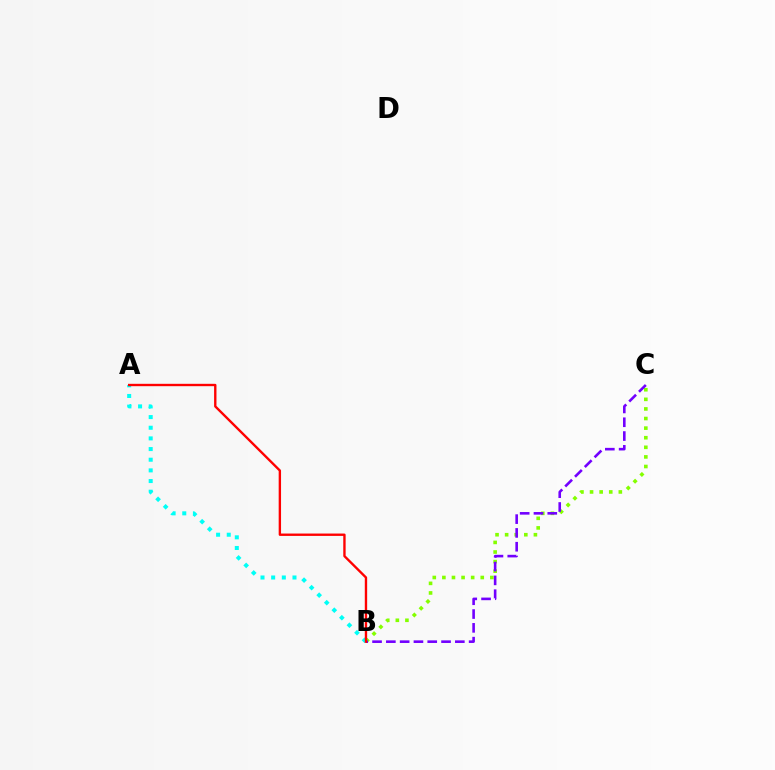{('B', 'C'): [{'color': '#84ff00', 'line_style': 'dotted', 'thickness': 2.61}, {'color': '#7200ff', 'line_style': 'dashed', 'thickness': 1.87}], ('A', 'B'): [{'color': '#00fff6', 'line_style': 'dotted', 'thickness': 2.9}, {'color': '#ff0000', 'line_style': 'solid', 'thickness': 1.7}]}